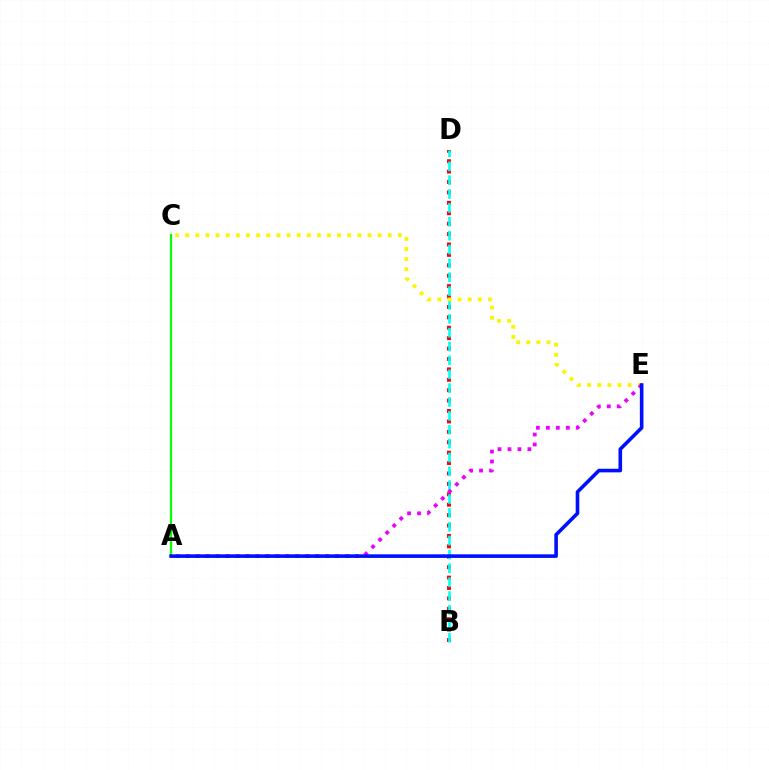{('B', 'D'): [{'color': '#ff0000', 'line_style': 'dotted', 'thickness': 2.83}, {'color': '#00fff6', 'line_style': 'dashed', 'thickness': 1.88}], ('C', 'E'): [{'color': '#fcf500', 'line_style': 'dotted', 'thickness': 2.75}], ('A', 'C'): [{'color': '#08ff00', 'line_style': 'solid', 'thickness': 1.6}], ('A', 'E'): [{'color': '#ee00ff', 'line_style': 'dotted', 'thickness': 2.71}, {'color': '#0010ff', 'line_style': 'solid', 'thickness': 2.6}]}